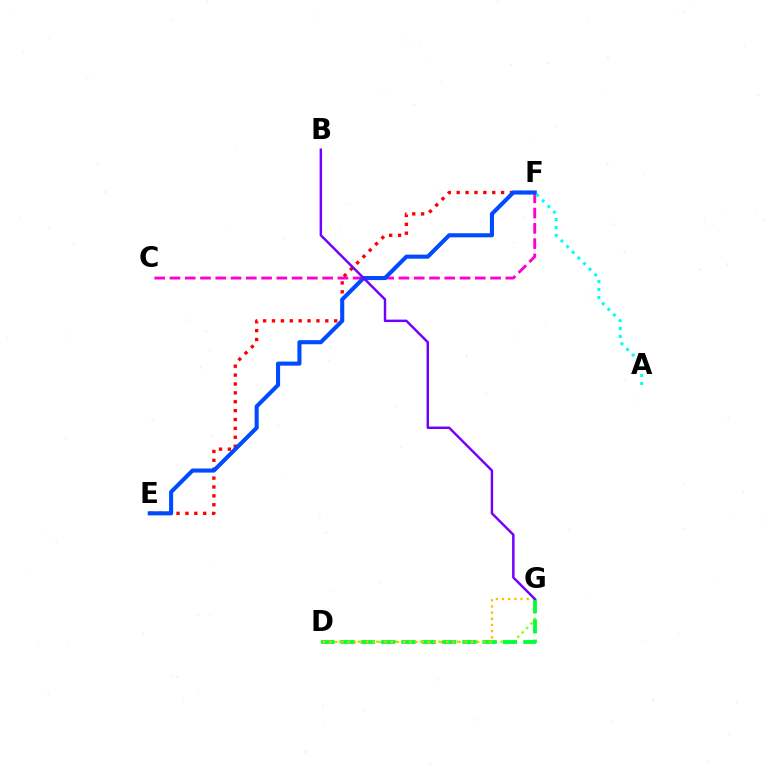{('C', 'F'): [{'color': '#ff00cf', 'line_style': 'dashed', 'thickness': 2.07}], ('E', 'F'): [{'color': '#ff0000', 'line_style': 'dotted', 'thickness': 2.41}, {'color': '#004bff', 'line_style': 'solid', 'thickness': 2.94}], ('D', 'G'): [{'color': '#84ff00', 'line_style': 'dotted', 'thickness': 1.69}, {'color': '#00ff39', 'line_style': 'dashed', 'thickness': 2.76}, {'color': '#ffbd00', 'line_style': 'dotted', 'thickness': 1.68}], ('A', 'F'): [{'color': '#00fff6', 'line_style': 'dotted', 'thickness': 2.17}], ('B', 'G'): [{'color': '#7200ff', 'line_style': 'solid', 'thickness': 1.76}]}